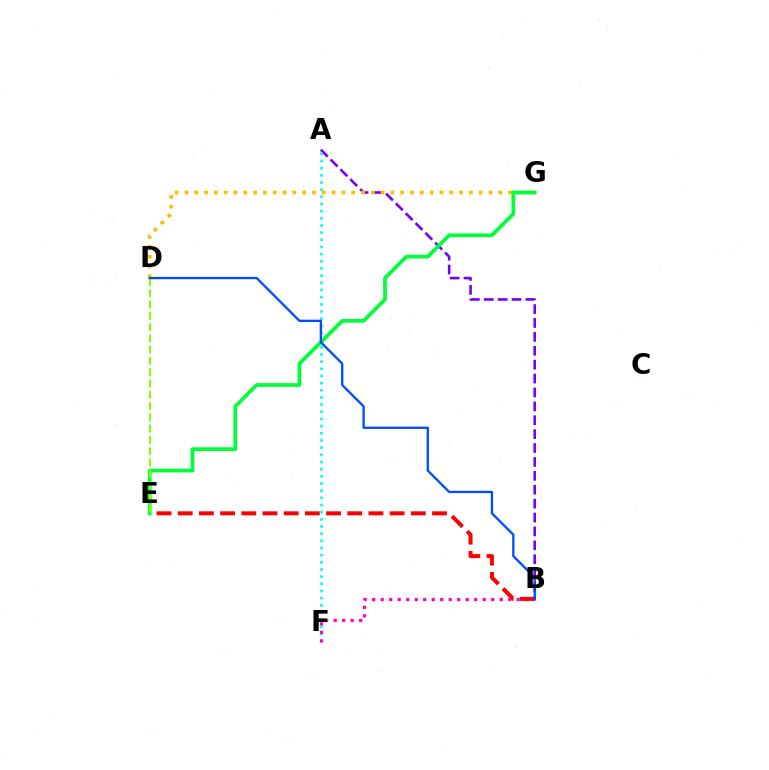{('A', 'B'): [{'color': '#7200ff', 'line_style': 'dashed', 'thickness': 1.89}], ('D', 'G'): [{'color': '#ffbd00', 'line_style': 'dotted', 'thickness': 2.66}], ('A', 'F'): [{'color': '#00fff6', 'line_style': 'dotted', 'thickness': 1.95}], ('B', 'F'): [{'color': '#ff00cf', 'line_style': 'dotted', 'thickness': 2.31}], ('B', 'E'): [{'color': '#ff0000', 'line_style': 'dashed', 'thickness': 2.88}], ('E', 'G'): [{'color': '#00ff39', 'line_style': 'solid', 'thickness': 2.69}], ('D', 'E'): [{'color': '#84ff00', 'line_style': 'dashed', 'thickness': 1.53}], ('B', 'D'): [{'color': '#004bff', 'line_style': 'solid', 'thickness': 1.66}]}